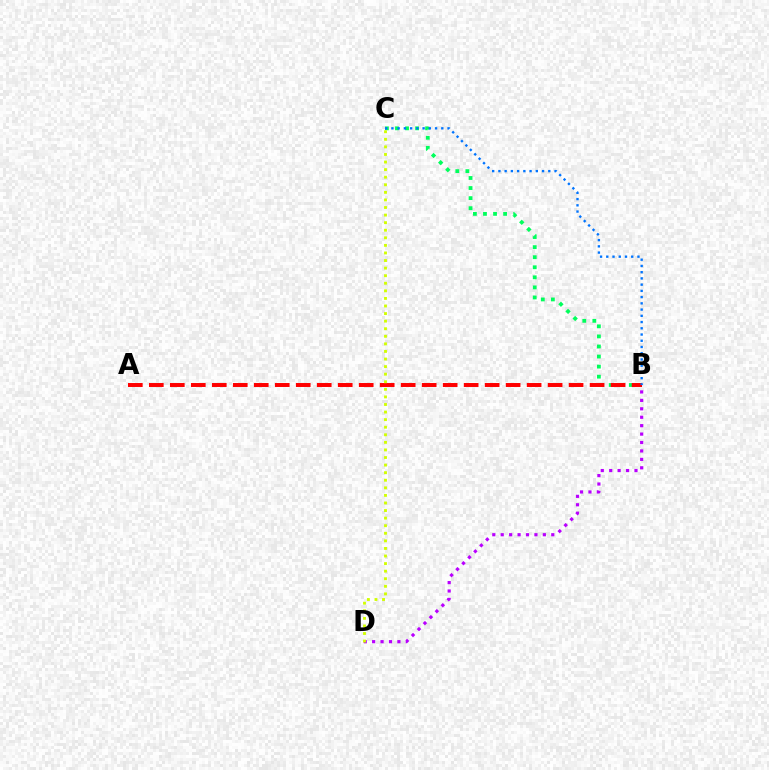{('B', 'D'): [{'color': '#b900ff', 'line_style': 'dotted', 'thickness': 2.29}], ('B', 'C'): [{'color': '#00ff5c', 'line_style': 'dotted', 'thickness': 2.73}, {'color': '#0074ff', 'line_style': 'dotted', 'thickness': 1.69}], ('A', 'B'): [{'color': '#ff0000', 'line_style': 'dashed', 'thickness': 2.85}], ('C', 'D'): [{'color': '#d1ff00', 'line_style': 'dotted', 'thickness': 2.06}]}